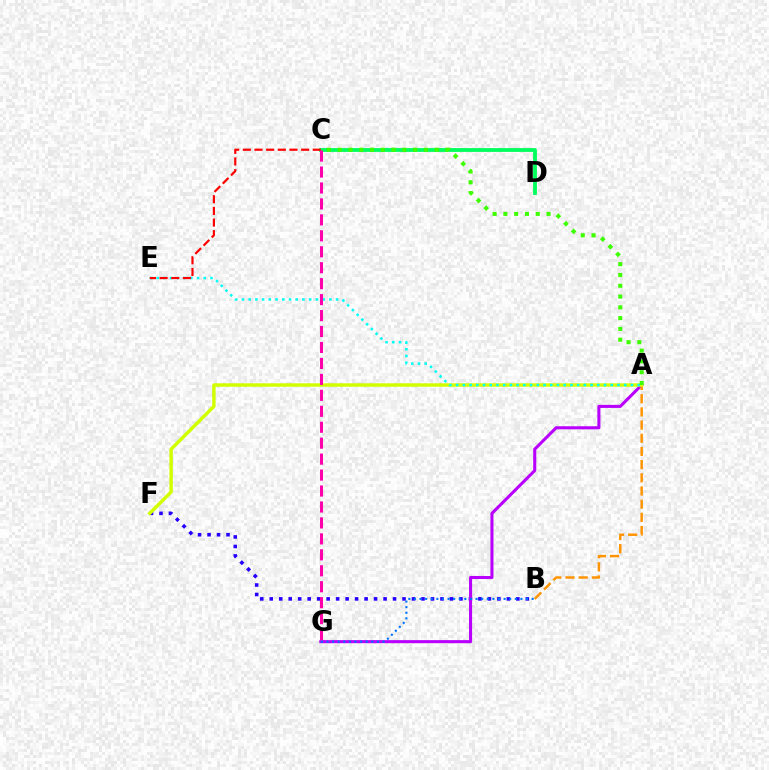{('B', 'F'): [{'color': '#2500ff', 'line_style': 'dotted', 'thickness': 2.58}], ('A', 'G'): [{'color': '#b900ff', 'line_style': 'solid', 'thickness': 2.21}], ('A', 'B'): [{'color': '#ff9400', 'line_style': 'dashed', 'thickness': 1.79}], ('A', 'F'): [{'color': '#d1ff00', 'line_style': 'solid', 'thickness': 2.47}], ('C', 'D'): [{'color': '#00ff5c', 'line_style': 'solid', 'thickness': 2.75}], ('A', 'E'): [{'color': '#00fff6', 'line_style': 'dotted', 'thickness': 1.83}], ('A', 'C'): [{'color': '#3dff00', 'line_style': 'dotted', 'thickness': 2.93}], ('B', 'G'): [{'color': '#0074ff', 'line_style': 'dotted', 'thickness': 1.52}], ('C', 'E'): [{'color': '#ff0000', 'line_style': 'dashed', 'thickness': 1.58}], ('C', 'G'): [{'color': '#ff00ac', 'line_style': 'dashed', 'thickness': 2.17}]}